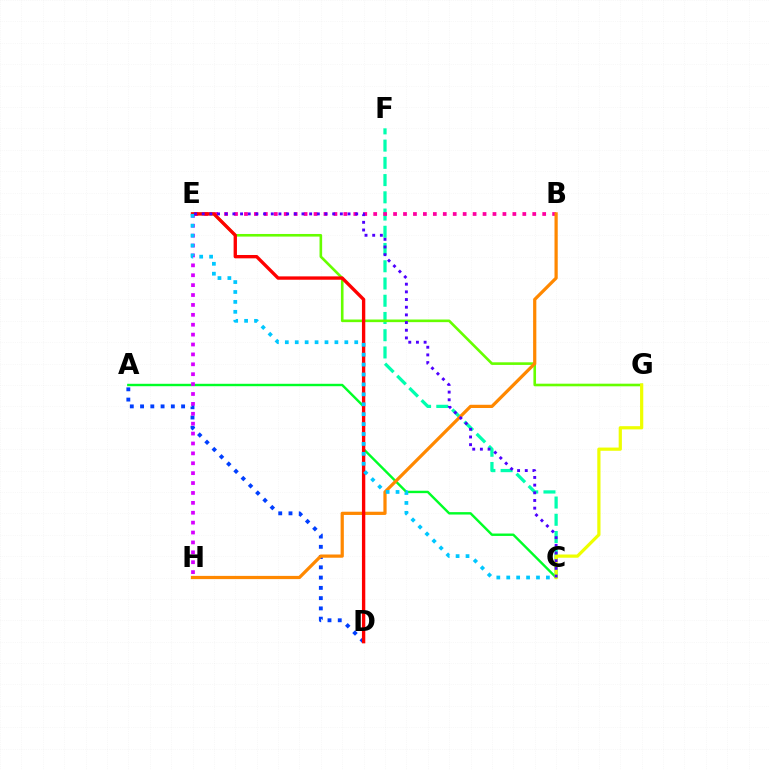{('C', 'F'): [{'color': '#00ffaf', 'line_style': 'dashed', 'thickness': 2.34}], ('E', 'G'): [{'color': '#66ff00', 'line_style': 'solid', 'thickness': 1.89}], ('B', 'E'): [{'color': '#ff00a0', 'line_style': 'dotted', 'thickness': 2.7}], ('A', 'C'): [{'color': '#00ff27', 'line_style': 'solid', 'thickness': 1.74}], ('A', 'D'): [{'color': '#003fff', 'line_style': 'dotted', 'thickness': 2.79}], ('C', 'G'): [{'color': '#eeff00', 'line_style': 'solid', 'thickness': 2.31}], ('B', 'H'): [{'color': '#ff8800', 'line_style': 'solid', 'thickness': 2.32}], ('E', 'H'): [{'color': '#d600ff', 'line_style': 'dotted', 'thickness': 2.69}], ('D', 'E'): [{'color': '#ff0000', 'line_style': 'solid', 'thickness': 2.41}], ('C', 'E'): [{'color': '#00c7ff', 'line_style': 'dotted', 'thickness': 2.69}, {'color': '#4f00ff', 'line_style': 'dotted', 'thickness': 2.09}]}